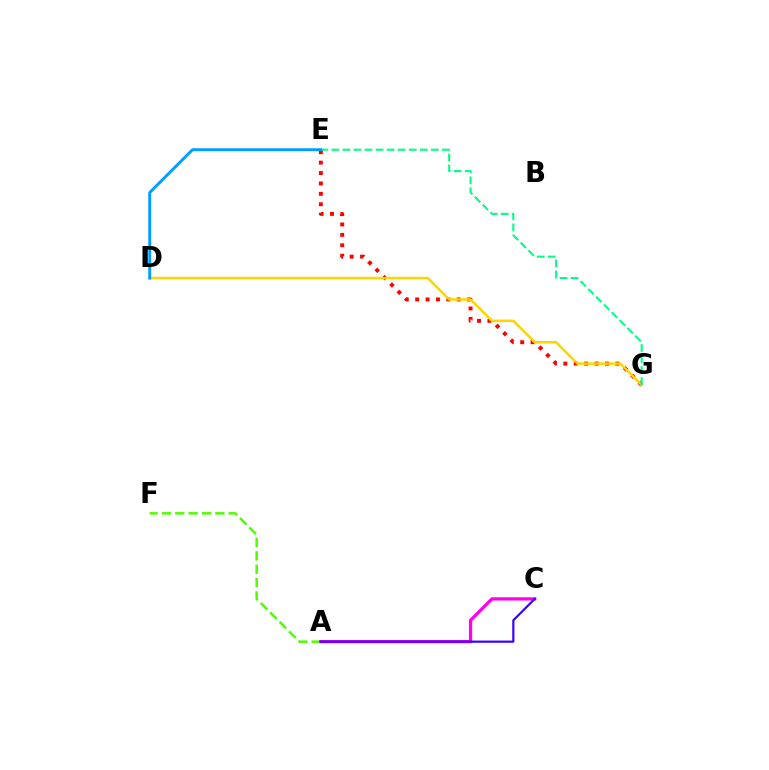{('E', 'G'): [{'color': '#ff0000', 'line_style': 'dotted', 'thickness': 2.83}, {'color': '#00ff86', 'line_style': 'dashed', 'thickness': 1.5}], ('A', 'F'): [{'color': '#4fff00', 'line_style': 'dashed', 'thickness': 1.82}], ('D', 'G'): [{'color': '#ffd500', 'line_style': 'solid', 'thickness': 1.82}], ('A', 'C'): [{'color': '#ff00ed', 'line_style': 'solid', 'thickness': 2.35}, {'color': '#3700ff', 'line_style': 'solid', 'thickness': 1.57}], ('D', 'E'): [{'color': '#009eff', 'line_style': 'solid', 'thickness': 2.12}]}